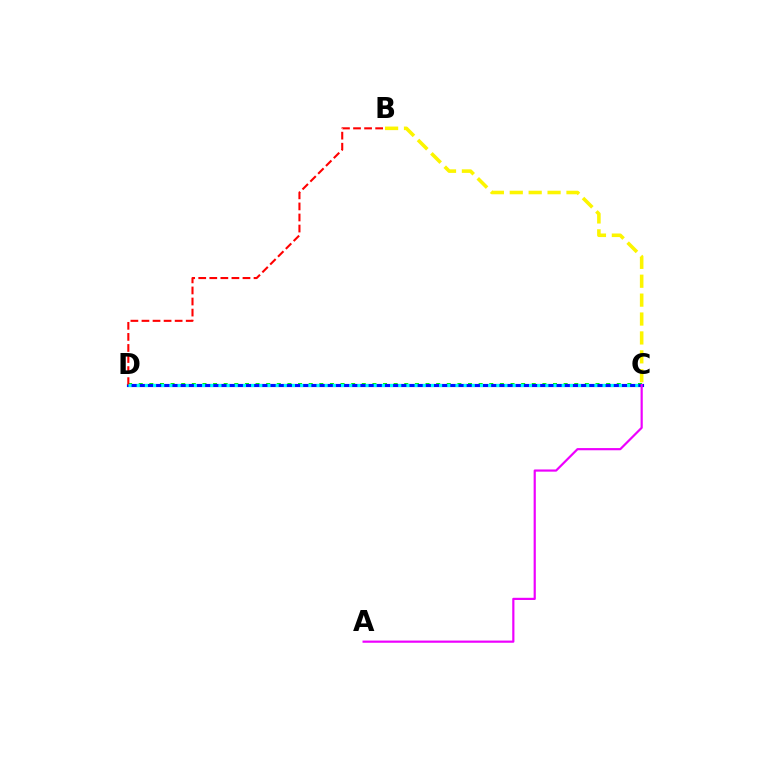{('B', 'C'): [{'color': '#fcf500', 'line_style': 'dashed', 'thickness': 2.57}], ('C', 'D'): [{'color': '#08ff00', 'line_style': 'dotted', 'thickness': 2.89}, {'color': '#0010ff', 'line_style': 'solid', 'thickness': 2.26}, {'color': '#00fff6', 'line_style': 'dotted', 'thickness': 2.22}], ('B', 'D'): [{'color': '#ff0000', 'line_style': 'dashed', 'thickness': 1.5}], ('A', 'C'): [{'color': '#ee00ff', 'line_style': 'solid', 'thickness': 1.57}]}